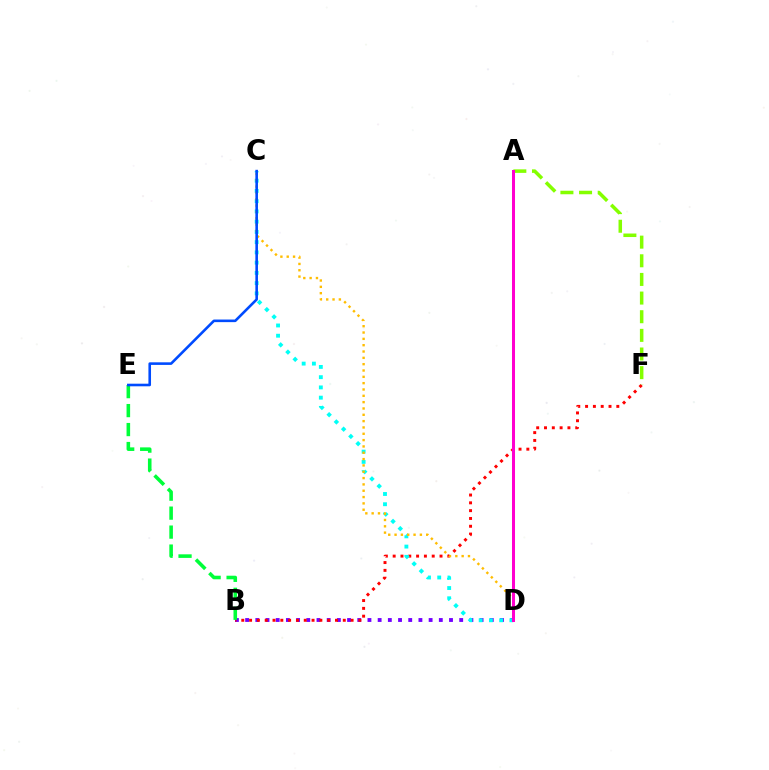{('B', 'D'): [{'color': '#7200ff', 'line_style': 'dotted', 'thickness': 2.77}], ('B', 'F'): [{'color': '#ff0000', 'line_style': 'dotted', 'thickness': 2.12}], ('C', 'D'): [{'color': '#00fff6', 'line_style': 'dotted', 'thickness': 2.78}, {'color': '#ffbd00', 'line_style': 'dotted', 'thickness': 1.72}], ('A', 'F'): [{'color': '#84ff00', 'line_style': 'dashed', 'thickness': 2.53}], ('A', 'D'): [{'color': '#ff00cf', 'line_style': 'solid', 'thickness': 2.17}], ('B', 'E'): [{'color': '#00ff39', 'line_style': 'dashed', 'thickness': 2.58}], ('C', 'E'): [{'color': '#004bff', 'line_style': 'solid', 'thickness': 1.87}]}